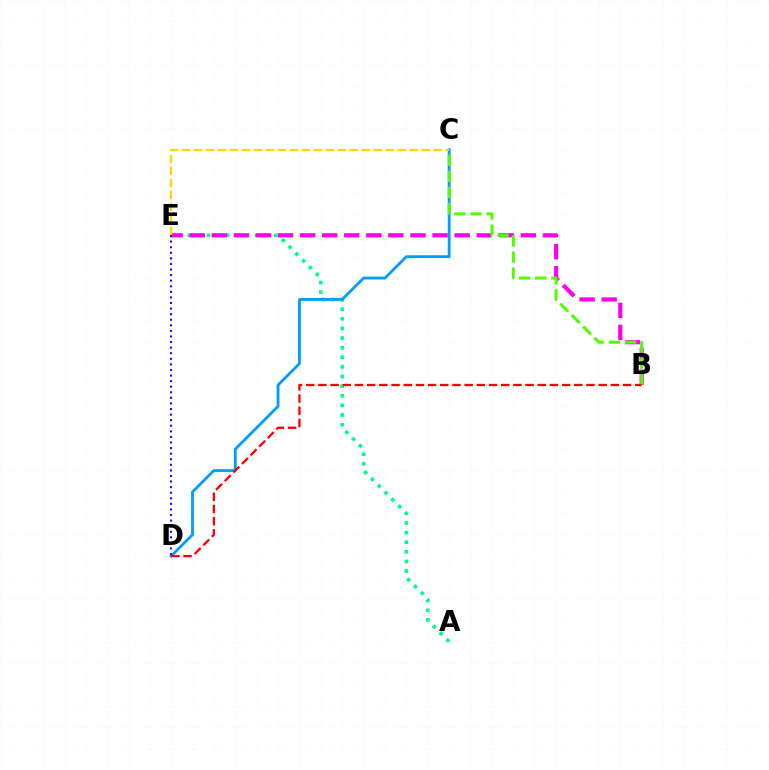{('A', 'E'): [{'color': '#00ff86', 'line_style': 'dotted', 'thickness': 2.61}], ('C', 'D'): [{'color': '#009eff', 'line_style': 'solid', 'thickness': 2.03}], ('B', 'E'): [{'color': '#ff00ed', 'line_style': 'dashed', 'thickness': 3.0}], ('B', 'C'): [{'color': '#4fff00', 'line_style': 'dashed', 'thickness': 2.19}], ('B', 'D'): [{'color': '#ff0000', 'line_style': 'dashed', 'thickness': 1.66}], ('C', 'E'): [{'color': '#ffd500', 'line_style': 'dashed', 'thickness': 1.63}], ('D', 'E'): [{'color': '#3700ff', 'line_style': 'dotted', 'thickness': 1.52}]}